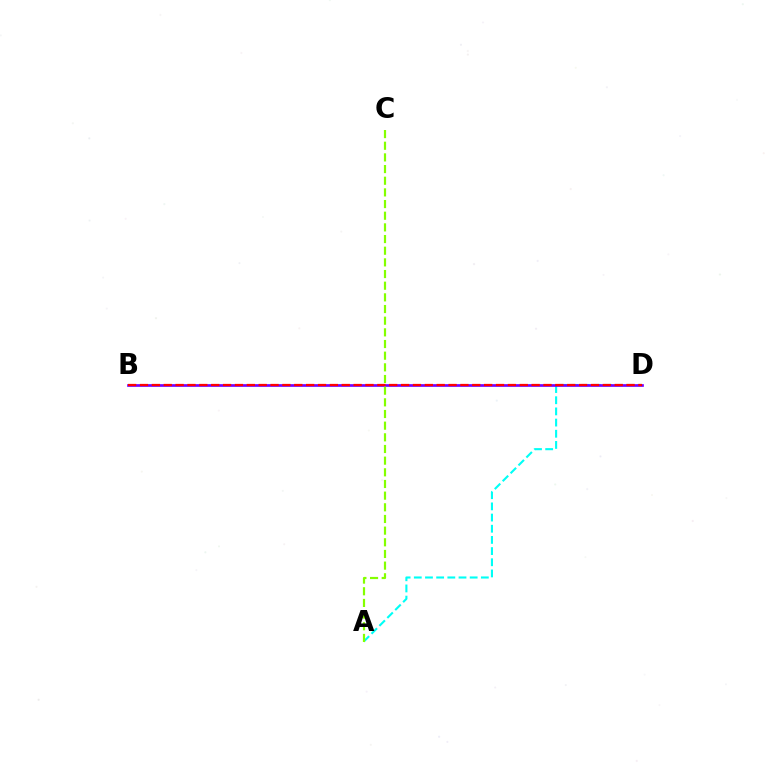{('A', 'D'): [{'color': '#00fff6', 'line_style': 'dashed', 'thickness': 1.52}], ('B', 'D'): [{'color': '#7200ff', 'line_style': 'solid', 'thickness': 1.94}, {'color': '#ff0000', 'line_style': 'dashed', 'thickness': 1.61}], ('A', 'C'): [{'color': '#84ff00', 'line_style': 'dashed', 'thickness': 1.58}]}